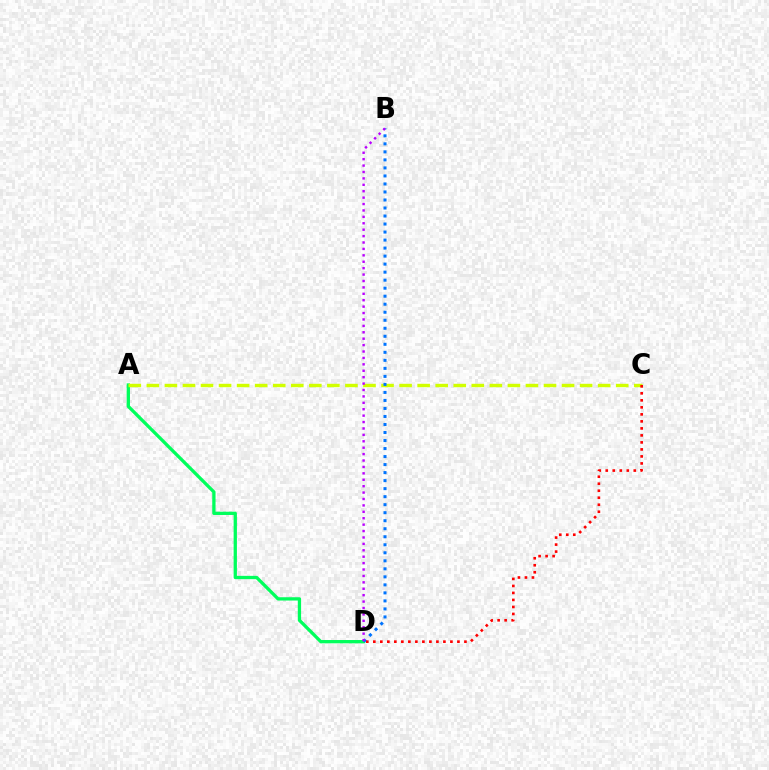{('A', 'D'): [{'color': '#00ff5c', 'line_style': 'solid', 'thickness': 2.37}], ('A', 'C'): [{'color': '#d1ff00', 'line_style': 'dashed', 'thickness': 2.45}], ('B', 'D'): [{'color': '#0074ff', 'line_style': 'dotted', 'thickness': 2.18}, {'color': '#b900ff', 'line_style': 'dotted', 'thickness': 1.74}], ('C', 'D'): [{'color': '#ff0000', 'line_style': 'dotted', 'thickness': 1.9}]}